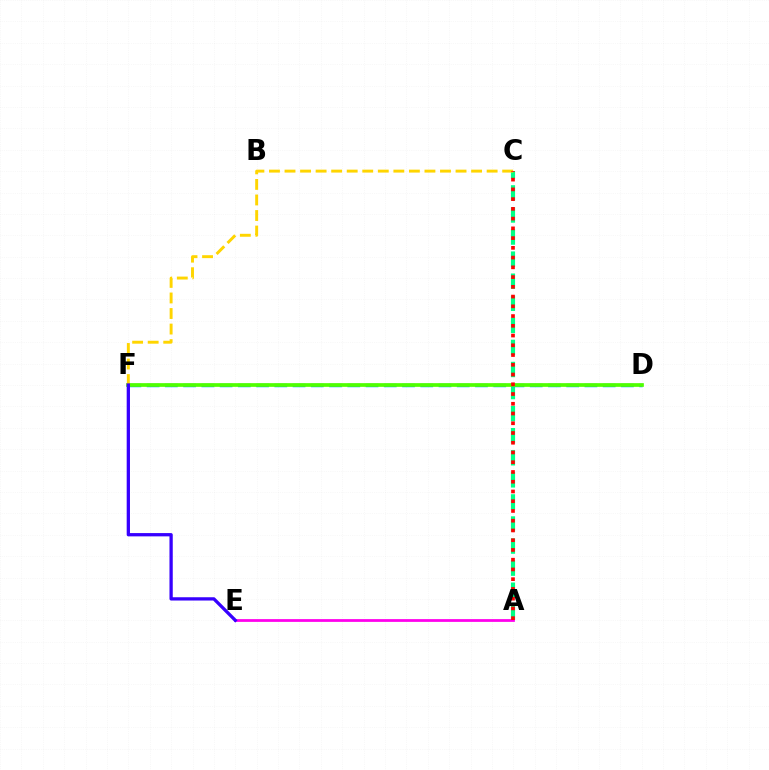{('A', 'C'): [{'color': '#00ff86', 'line_style': 'dashed', 'thickness': 3.0}, {'color': '#ff0000', 'line_style': 'dotted', 'thickness': 2.65}], ('D', 'F'): [{'color': '#009eff', 'line_style': 'dashed', 'thickness': 2.48}, {'color': '#4fff00', 'line_style': 'solid', 'thickness': 2.66}], ('C', 'F'): [{'color': '#ffd500', 'line_style': 'dashed', 'thickness': 2.11}], ('A', 'E'): [{'color': '#ff00ed', 'line_style': 'solid', 'thickness': 1.99}], ('E', 'F'): [{'color': '#3700ff', 'line_style': 'solid', 'thickness': 2.36}]}